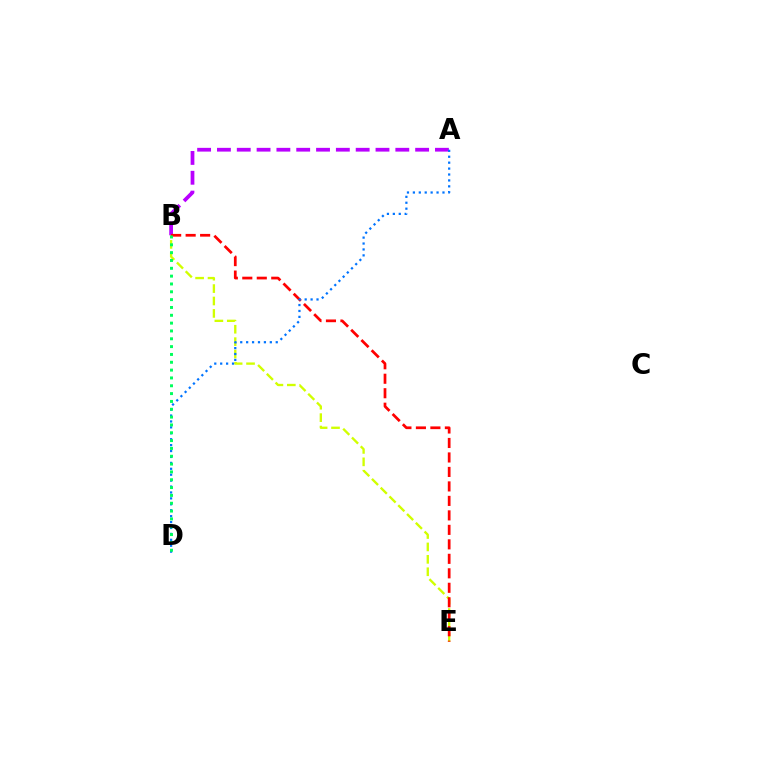{('B', 'E'): [{'color': '#d1ff00', 'line_style': 'dashed', 'thickness': 1.69}, {'color': '#ff0000', 'line_style': 'dashed', 'thickness': 1.97}], ('A', 'B'): [{'color': '#b900ff', 'line_style': 'dashed', 'thickness': 2.69}], ('A', 'D'): [{'color': '#0074ff', 'line_style': 'dotted', 'thickness': 1.61}], ('B', 'D'): [{'color': '#00ff5c', 'line_style': 'dotted', 'thickness': 2.13}]}